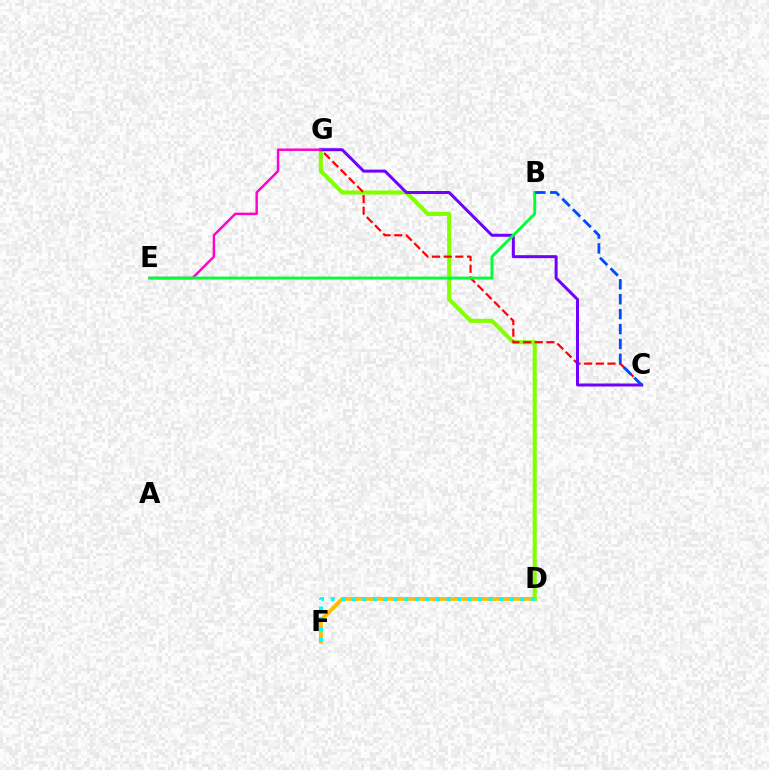{('D', 'F'): [{'color': '#ffbd00', 'line_style': 'solid', 'thickness': 2.75}, {'color': '#00fff6', 'line_style': 'dotted', 'thickness': 2.86}], ('D', 'G'): [{'color': '#84ff00', 'line_style': 'solid', 'thickness': 2.94}], ('C', 'G'): [{'color': '#ff0000', 'line_style': 'dashed', 'thickness': 1.58}, {'color': '#7200ff', 'line_style': 'solid', 'thickness': 2.16}], ('E', 'G'): [{'color': '#ff00cf', 'line_style': 'solid', 'thickness': 1.75}], ('B', 'E'): [{'color': '#00ff39', 'line_style': 'solid', 'thickness': 2.08}], ('B', 'C'): [{'color': '#004bff', 'line_style': 'dashed', 'thickness': 2.02}]}